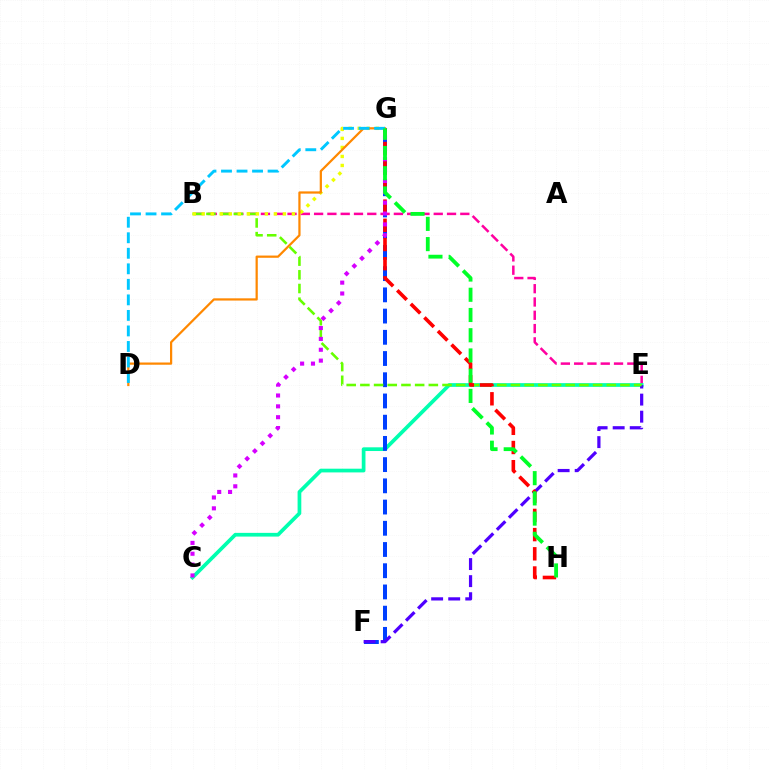{('B', 'E'): [{'color': '#ff00a0', 'line_style': 'dashed', 'thickness': 1.81}, {'color': '#66ff00', 'line_style': 'dashed', 'thickness': 1.86}], ('C', 'E'): [{'color': '#00ffaf', 'line_style': 'solid', 'thickness': 2.67}], ('F', 'G'): [{'color': '#003fff', 'line_style': 'dashed', 'thickness': 2.88}], ('E', 'F'): [{'color': '#4f00ff', 'line_style': 'dashed', 'thickness': 2.32}], ('G', 'H'): [{'color': '#ff0000', 'line_style': 'dashed', 'thickness': 2.61}, {'color': '#00ff27', 'line_style': 'dashed', 'thickness': 2.75}], ('C', 'G'): [{'color': '#d600ff', 'line_style': 'dotted', 'thickness': 2.95}], ('B', 'G'): [{'color': '#eeff00', 'line_style': 'dotted', 'thickness': 2.45}], ('D', 'G'): [{'color': '#ff8800', 'line_style': 'solid', 'thickness': 1.61}, {'color': '#00c7ff', 'line_style': 'dashed', 'thickness': 2.11}]}